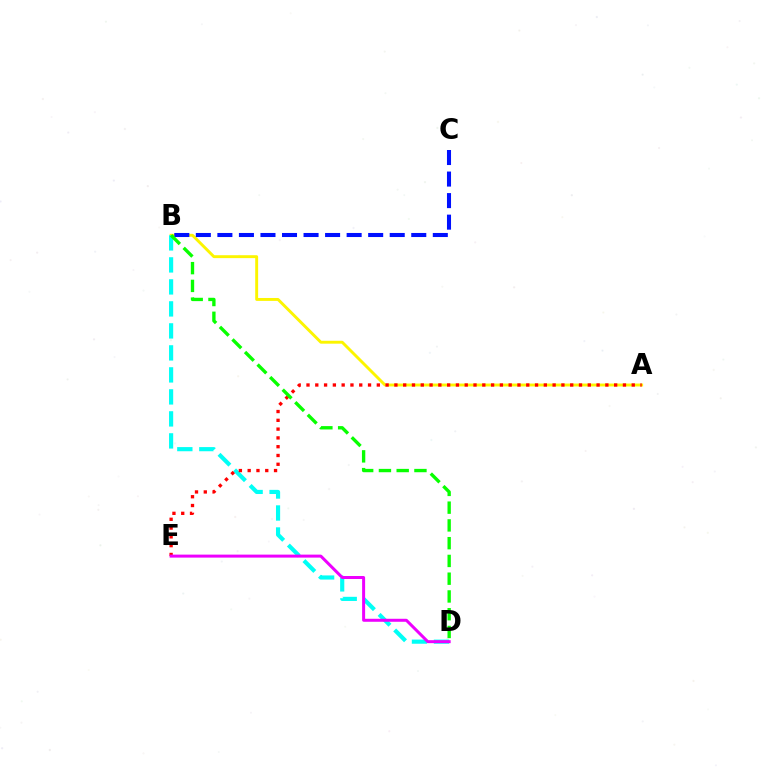{('A', 'B'): [{'color': '#fcf500', 'line_style': 'solid', 'thickness': 2.09}], ('B', 'C'): [{'color': '#0010ff', 'line_style': 'dashed', 'thickness': 2.93}], ('B', 'D'): [{'color': '#00fff6', 'line_style': 'dashed', 'thickness': 2.99}, {'color': '#08ff00', 'line_style': 'dashed', 'thickness': 2.41}], ('A', 'E'): [{'color': '#ff0000', 'line_style': 'dotted', 'thickness': 2.39}], ('D', 'E'): [{'color': '#ee00ff', 'line_style': 'solid', 'thickness': 2.16}]}